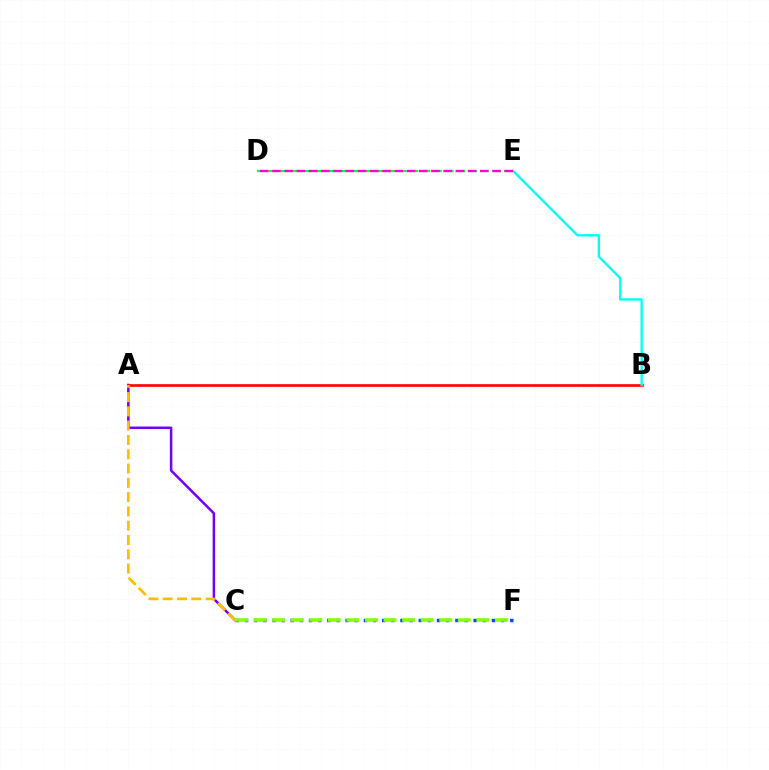{('D', 'E'): [{'color': '#00ff39', 'line_style': 'dashed', 'thickness': 1.6}, {'color': '#ff00cf', 'line_style': 'dashed', 'thickness': 1.66}], ('A', 'C'): [{'color': '#7200ff', 'line_style': 'solid', 'thickness': 1.82}, {'color': '#ffbd00', 'line_style': 'dashed', 'thickness': 1.94}], ('A', 'B'): [{'color': '#ff0000', 'line_style': 'solid', 'thickness': 1.89}], ('B', 'E'): [{'color': '#00fff6', 'line_style': 'solid', 'thickness': 1.7}], ('C', 'F'): [{'color': '#004bff', 'line_style': 'dotted', 'thickness': 2.49}, {'color': '#84ff00', 'line_style': 'dashed', 'thickness': 2.52}]}